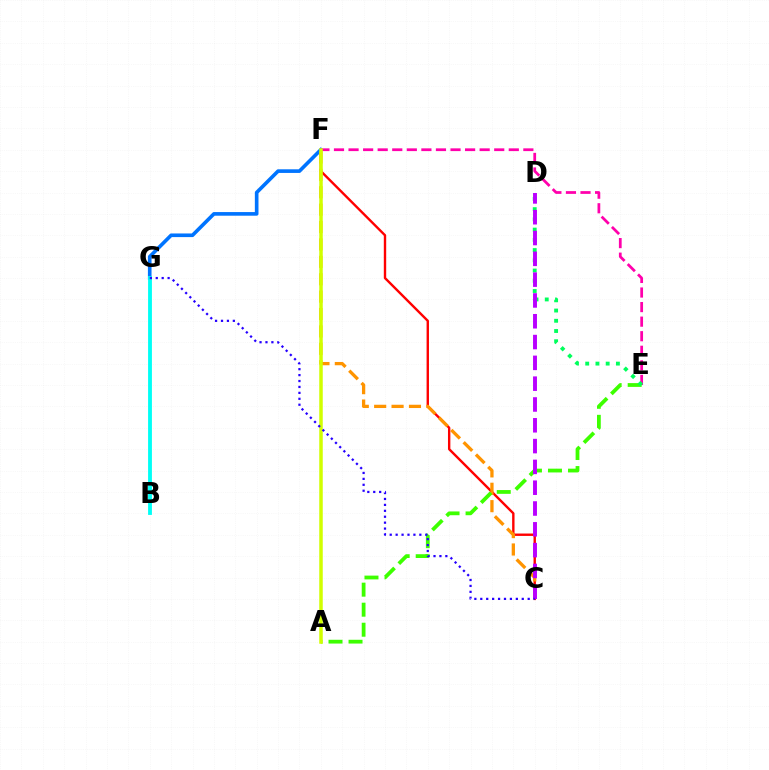{('C', 'F'): [{'color': '#ff0000', 'line_style': 'solid', 'thickness': 1.72}, {'color': '#ff9400', 'line_style': 'dashed', 'thickness': 2.36}], ('F', 'G'): [{'color': '#0074ff', 'line_style': 'solid', 'thickness': 2.62}], ('E', 'F'): [{'color': '#ff00ac', 'line_style': 'dashed', 'thickness': 1.98}], ('A', 'E'): [{'color': '#3dff00', 'line_style': 'dashed', 'thickness': 2.72}], ('D', 'E'): [{'color': '#00ff5c', 'line_style': 'dotted', 'thickness': 2.78}], ('A', 'F'): [{'color': '#d1ff00', 'line_style': 'solid', 'thickness': 2.53}], ('B', 'G'): [{'color': '#00fff6', 'line_style': 'solid', 'thickness': 2.76}], ('C', 'D'): [{'color': '#b900ff', 'line_style': 'dashed', 'thickness': 2.83}], ('C', 'G'): [{'color': '#2500ff', 'line_style': 'dotted', 'thickness': 1.61}]}